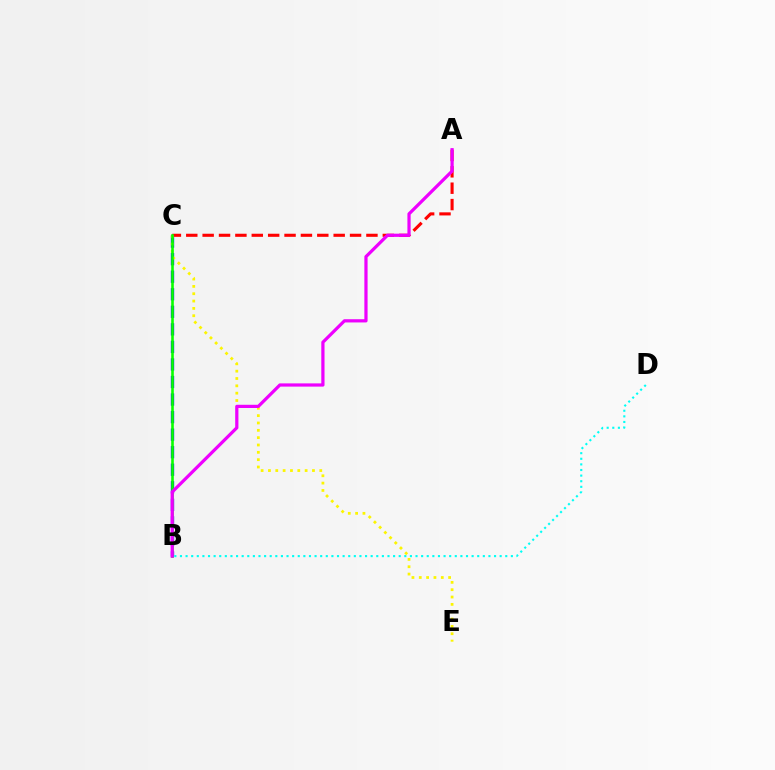{('B', 'C'): [{'color': '#0010ff', 'line_style': 'dashed', 'thickness': 2.38}, {'color': '#08ff00', 'line_style': 'solid', 'thickness': 1.88}], ('B', 'D'): [{'color': '#00fff6', 'line_style': 'dotted', 'thickness': 1.52}], ('A', 'C'): [{'color': '#ff0000', 'line_style': 'dashed', 'thickness': 2.23}], ('C', 'E'): [{'color': '#fcf500', 'line_style': 'dotted', 'thickness': 1.99}], ('A', 'B'): [{'color': '#ee00ff', 'line_style': 'solid', 'thickness': 2.32}]}